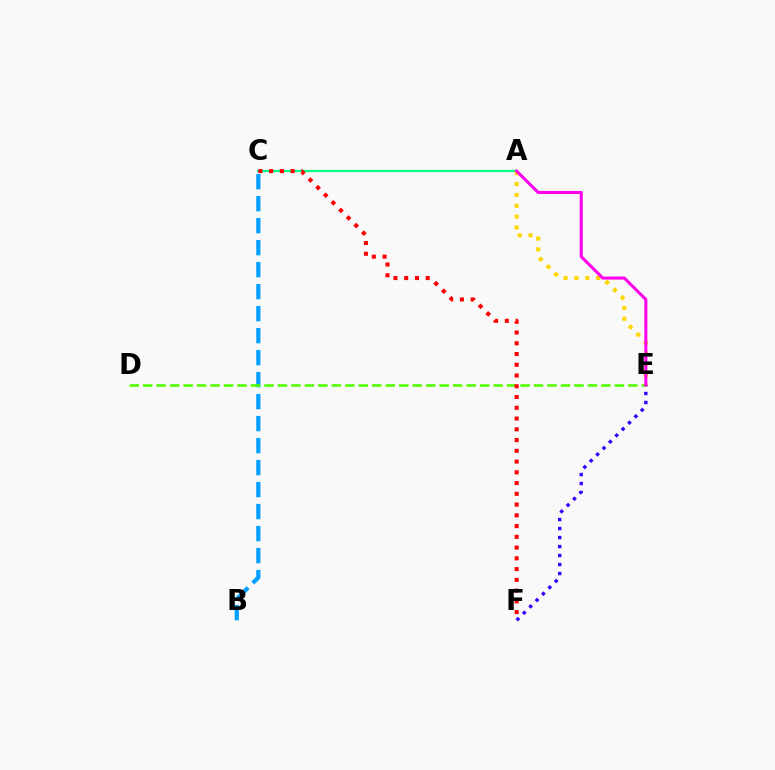{('A', 'C'): [{'color': '#00ff86', 'line_style': 'solid', 'thickness': 1.62}], ('E', 'F'): [{'color': '#3700ff', 'line_style': 'dotted', 'thickness': 2.44}], ('B', 'C'): [{'color': '#009eff', 'line_style': 'dashed', 'thickness': 2.99}], ('A', 'E'): [{'color': '#ffd500', 'line_style': 'dotted', 'thickness': 2.95}, {'color': '#ff00ed', 'line_style': 'solid', 'thickness': 2.2}], ('D', 'E'): [{'color': '#4fff00', 'line_style': 'dashed', 'thickness': 1.83}], ('C', 'F'): [{'color': '#ff0000', 'line_style': 'dotted', 'thickness': 2.92}]}